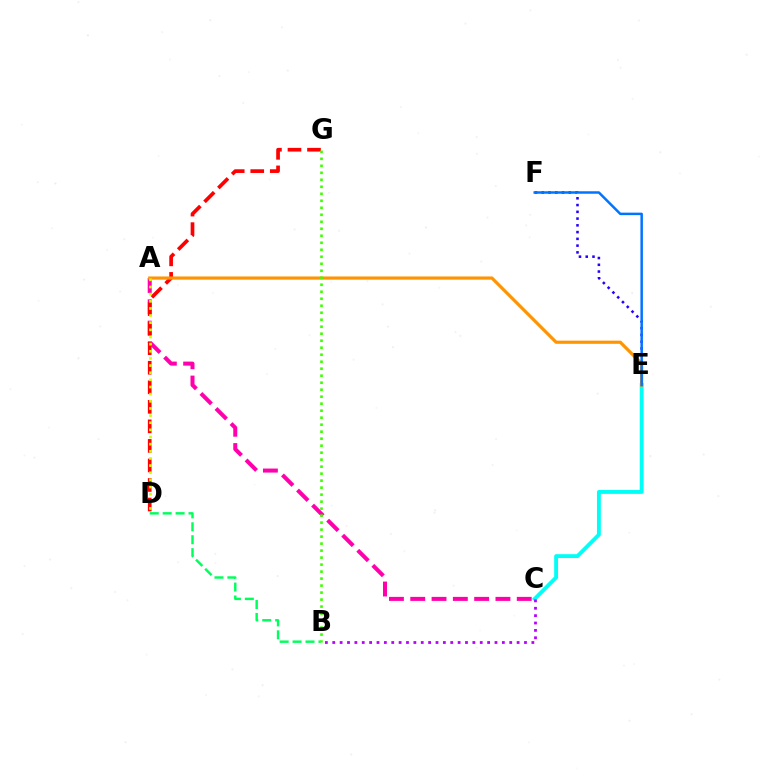{('E', 'F'): [{'color': '#2500ff', 'line_style': 'dotted', 'thickness': 1.84}, {'color': '#0074ff', 'line_style': 'solid', 'thickness': 1.79}], ('A', 'C'): [{'color': '#ff00ac', 'line_style': 'dashed', 'thickness': 2.89}], ('D', 'G'): [{'color': '#ff0000', 'line_style': 'dashed', 'thickness': 2.65}], ('C', 'E'): [{'color': '#00fff6', 'line_style': 'solid', 'thickness': 2.78}], ('A', 'E'): [{'color': '#ff9400', 'line_style': 'solid', 'thickness': 2.28}], ('B', 'C'): [{'color': '#b900ff', 'line_style': 'dotted', 'thickness': 2.0}], ('B', 'D'): [{'color': '#00ff5c', 'line_style': 'dashed', 'thickness': 1.76}], ('A', 'D'): [{'color': '#d1ff00', 'line_style': 'dotted', 'thickness': 1.94}], ('B', 'G'): [{'color': '#3dff00', 'line_style': 'dotted', 'thickness': 1.9}]}